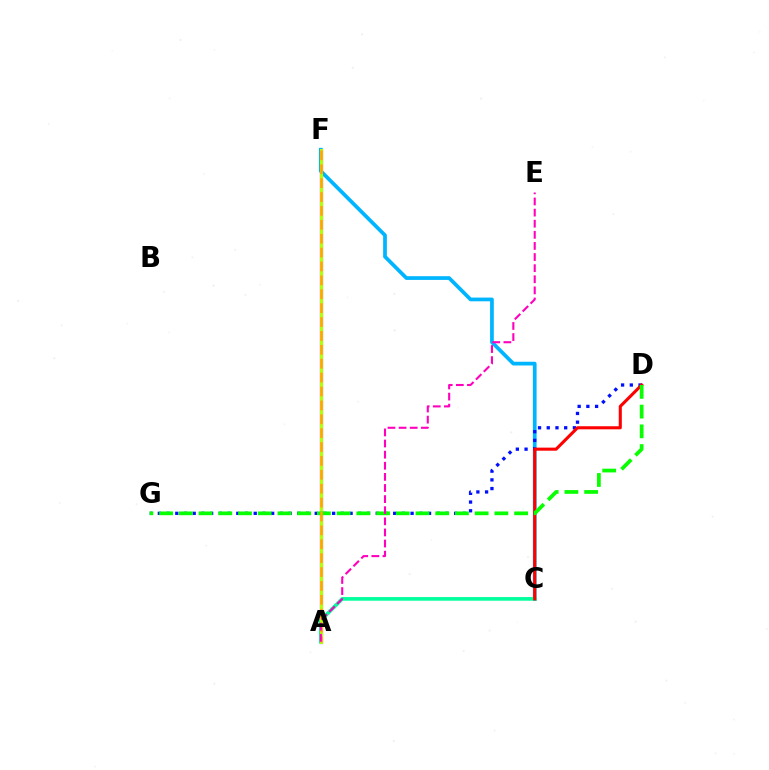{('A', 'F'): [{'color': '#9b00ff', 'line_style': 'solid', 'thickness': 2.31}, {'color': '#b3ff00', 'line_style': 'solid', 'thickness': 2.16}, {'color': '#ffa500', 'line_style': 'dashed', 'thickness': 1.89}], ('C', 'F'): [{'color': '#00b5ff', 'line_style': 'solid', 'thickness': 2.68}], ('A', 'C'): [{'color': '#00ff9d', 'line_style': 'solid', 'thickness': 2.63}], ('D', 'G'): [{'color': '#0010ff', 'line_style': 'dotted', 'thickness': 2.37}, {'color': '#08ff00', 'line_style': 'dashed', 'thickness': 2.68}], ('C', 'D'): [{'color': '#ff0000', 'line_style': 'solid', 'thickness': 2.21}], ('A', 'E'): [{'color': '#ff00bd', 'line_style': 'dashed', 'thickness': 1.51}]}